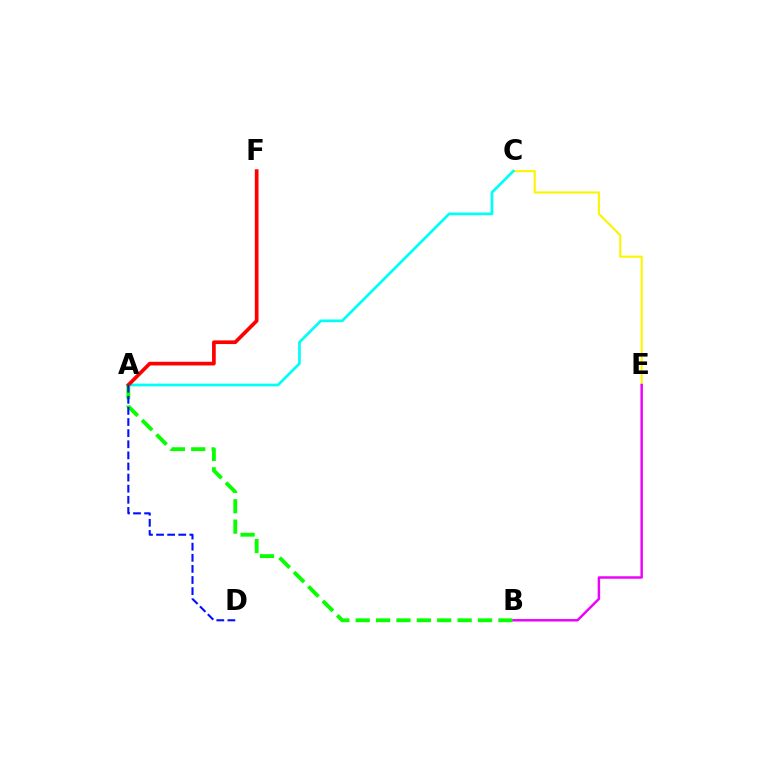{('C', 'E'): [{'color': '#fcf500', 'line_style': 'solid', 'thickness': 1.52}], ('A', 'C'): [{'color': '#00fff6', 'line_style': 'solid', 'thickness': 1.95}], ('A', 'F'): [{'color': '#ff0000', 'line_style': 'solid', 'thickness': 2.65}], ('B', 'E'): [{'color': '#ee00ff', 'line_style': 'solid', 'thickness': 1.78}], ('A', 'B'): [{'color': '#08ff00', 'line_style': 'dashed', 'thickness': 2.77}], ('A', 'D'): [{'color': '#0010ff', 'line_style': 'dashed', 'thickness': 1.51}]}